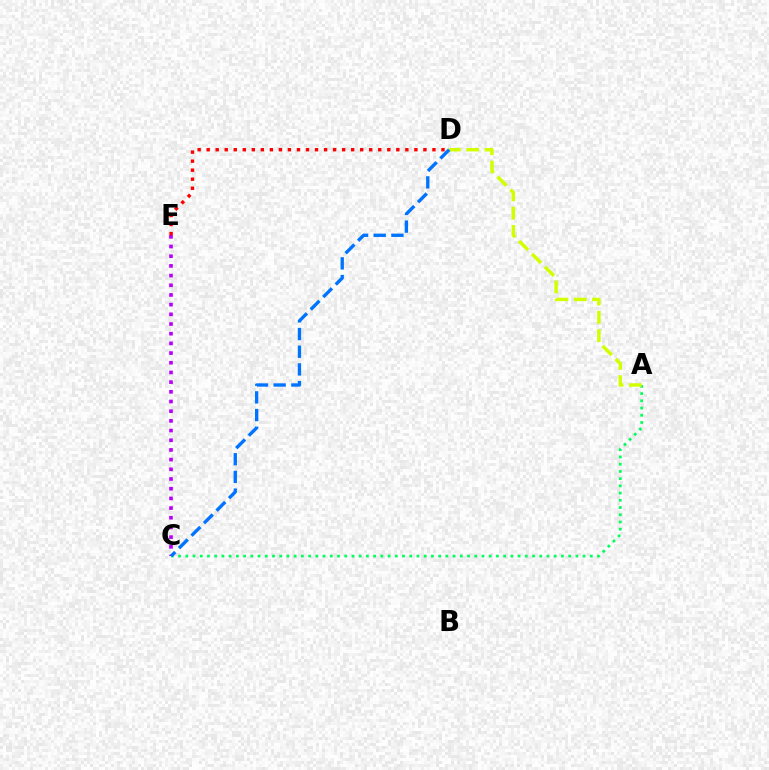{('C', 'E'): [{'color': '#b900ff', 'line_style': 'dotted', 'thickness': 2.63}], ('A', 'C'): [{'color': '#00ff5c', 'line_style': 'dotted', 'thickness': 1.96}], ('A', 'D'): [{'color': '#d1ff00', 'line_style': 'dashed', 'thickness': 2.49}], ('D', 'E'): [{'color': '#ff0000', 'line_style': 'dotted', 'thickness': 2.45}], ('C', 'D'): [{'color': '#0074ff', 'line_style': 'dashed', 'thickness': 2.4}]}